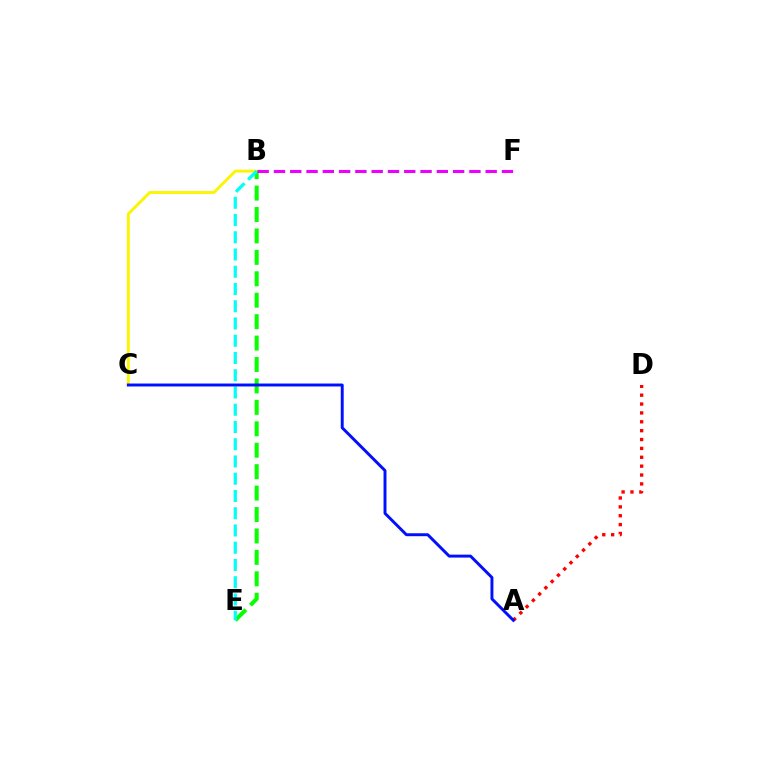{('B', 'C'): [{'color': '#fcf500', 'line_style': 'solid', 'thickness': 2.07}], ('B', 'E'): [{'color': '#08ff00', 'line_style': 'dashed', 'thickness': 2.91}, {'color': '#00fff6', 'line_style': 'dashed', 'thickness': 2.34}], ('A', 'D'): [{'color': '#ff0000', 'line_style': 'dotted', 'thickness': 2.41}], ('A', 'C'): [{'color': '#0010ff', 'line_style': 'solid', 'thickness': 2.11}], ('B', 'F'): [{'color': '#ee00ff', 'line_style': 'dashed', 'thickness': 2.21}]}